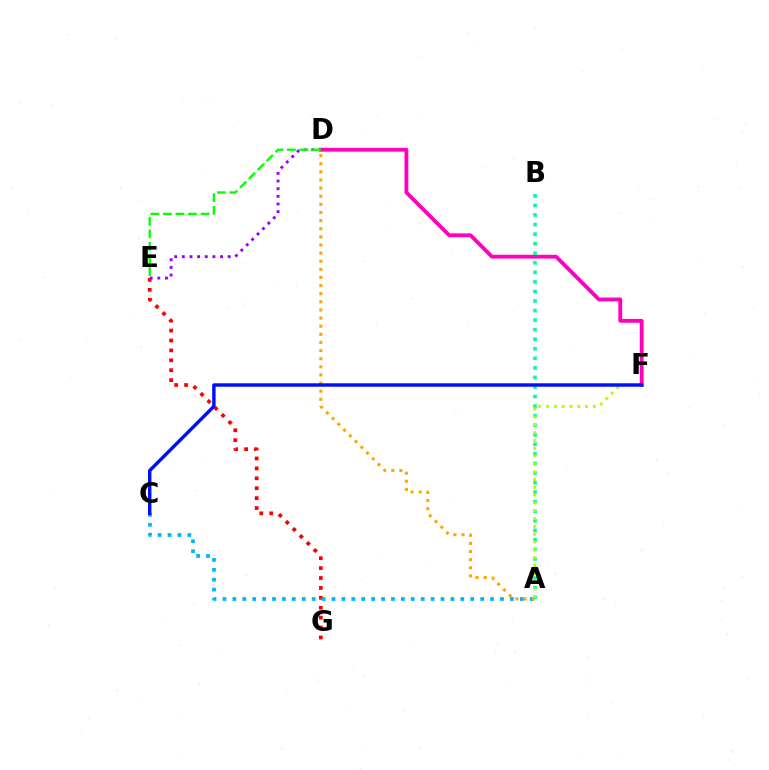{('E', 'G'): [{'color': '#ff0000', 'line_style': 'dotted', 'thickness': 2.69}], ('A', 'C'): [{'color': '#00b5ff', 'line_style': 'dotted', 'thickness': 2.69}], ('D', 'E'): [{'color': '#9b00ff', 'line_style': 'dotted', 'thickness': 2.08}, {'color': '#08ff00', 'line_style': 'dashed', 'thickness': 1.7}], ('D', 'F'): [{'color': '#ff00bd', 'line_style': 'solid', 'thickness': 2.75}], ('A', 'D'): [{'color': '#ffa500', 'line_style': 'dotted', 'thickness': 2.21}], ('A', 'B'): [{'color': '#00ff9d', 'line_style': 'dotted', 'thickness': 2.6}], ('A', 'F'): [{'color': '#b3ff00', 'line_style': 'dotted', 'thickness': 2.12}], ('C', 'F'): [{'color': '#0010ff', 'line_style': 'solid', 'thickness': 2.48}]}